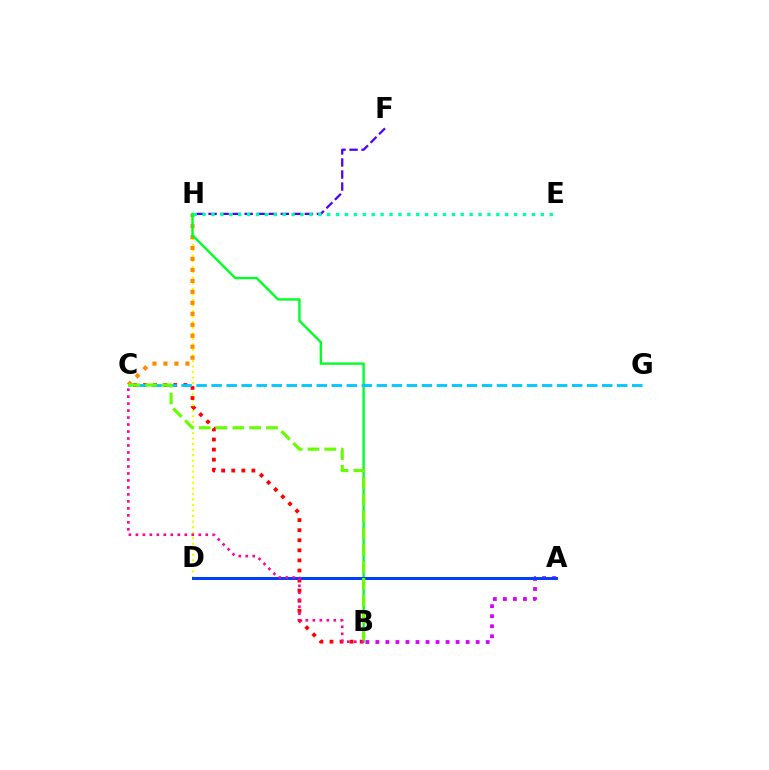{('F', 'H'): [{'color': '#4f00ff', 'line_style': 'dashed', 'thickness': 1.64}], ('A', 'B'): [{'color': '#d600ff', 'line_style': 'dotted', 'thickness': 2.73}], ('D', 'H'): [{'color': '#eeff00', 'line_style': 'dotted', 'thickness': 1.5}], ('C', 'H'): [{'color': '#ff8800', 'line_style': 'dotted', 'thickness': 2.98}], ('E', 'H'): [{'color': '#00ffaf', 'line_style': 'dotted', 'thickness': 2.42}], ('B', 'C'): [{'color': '#ff0000', 'line_style': 'dotted', 'thickness': 2.74}, {'color': '#ff00a0', 'line_style': 'dotted', 'thickness': 1.9}, {'color': '#66ff00', 'line_style': 'dashed', 'thickness': 2.28}], ('B', 'H'): [{'color': '#00ff27', 'line_style': 'solid', 'thickness': 1.71}], ('A', 'D'): [{'color': '#003fff', 'line_style': 'solid', 'thickness': 2.15}], ('C', 'G'): [{'color': '#00c7ff', 'line_style': 'dashed', 'thickness': 2.04}]}